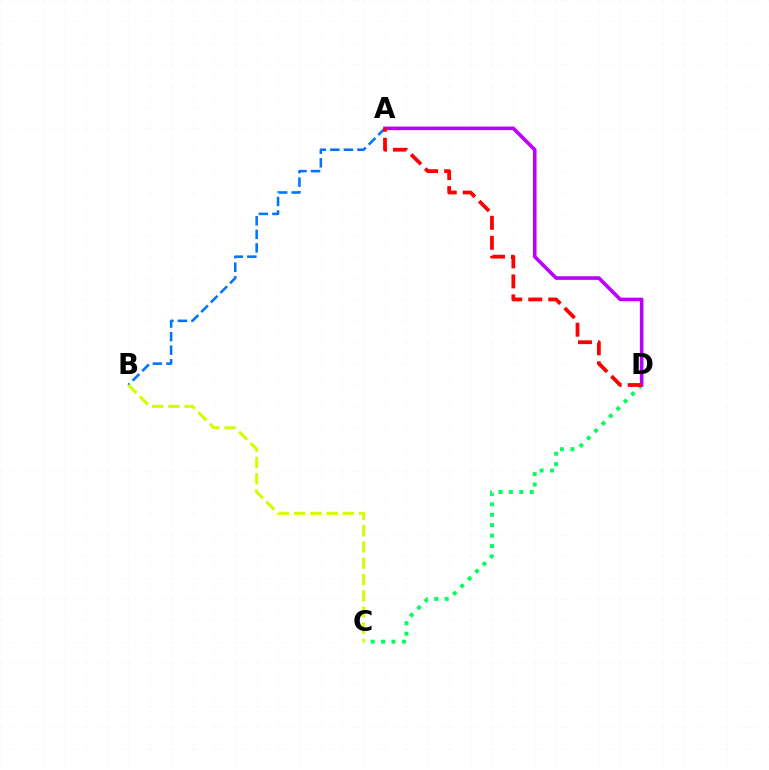{('C', 'D'): [{'color': '#00ff5c', 'line_style': 'dotted', 'thickness': 2.83}], ('A', 'B'): [{'color': '#0074ff', 'line_style': 'dashed', 'thickness': 1.84}], ('A', 'D'): [{'color': '#b900ff', 'line_style': 'solid', 'thickness': 2.59}, {'color': '#ff0000', 'line_style': 'dashed', 'thickness': 2.72}], ('B', 'C'): [{'color': '#d1ff00', 'line_style': 'dashed', 'thickness': 2.21}]}